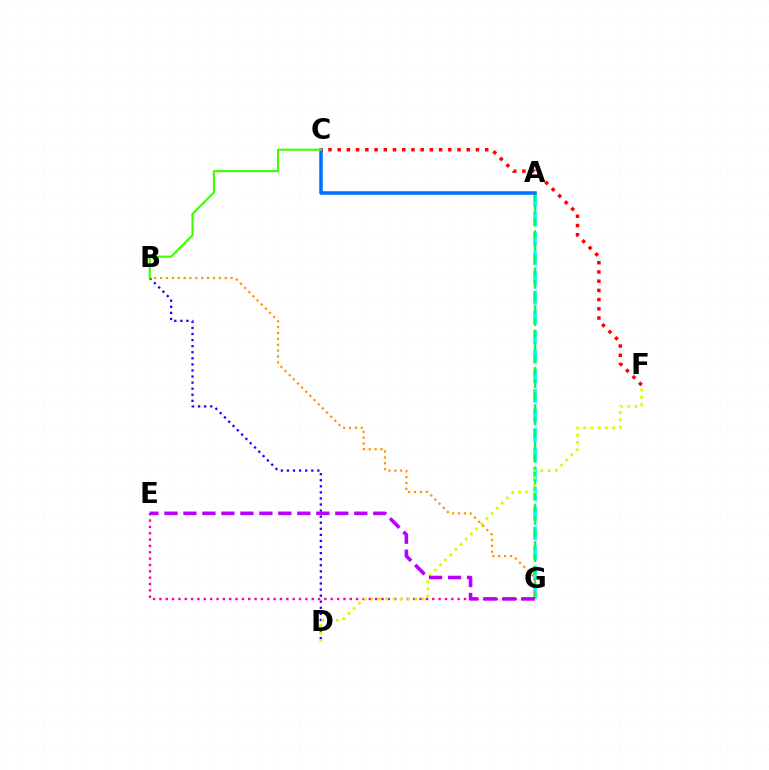{('E', 'G'): [{'color': '#ff00ac', 'line_style': 'dotted', 'thickness': 1.72}, {'color': '#b900ff', 'line_style': 'dashed', 'thickness': 2.58}], ('A', 'G'): [{'color': '#00fff6', 'line_style': 'dashed', 'thickness': 2.67}, {'color': '#00ff5c', 'line_style': 'dashed', 'thickness': 1.69}], ('B', 'D'): [{'color': '#2500ff', 'line_style': 'dotted', 'thickness': 1.65}], ('D', 'F'): [{'color': '#d1ff00', 'line_style': 'dotted', 'thickness': 1.98}], ('B', 'G'): [{'color': '#ff9400', 'line_style': 'dotted', 'thickness': 1.6}], ('A', 'C'): [{'color': '#0074ff', 'line_style': 'solid', 'thickness': 2.55}], ('C', 'F'): [{'color': '#ff0000', 'line_style': 'dotted', 'thickness': 2.5}], ('B', 'C'): [{'color': '#3dff00', 'line_style': 'solid', 'thickness': 1.53}]}